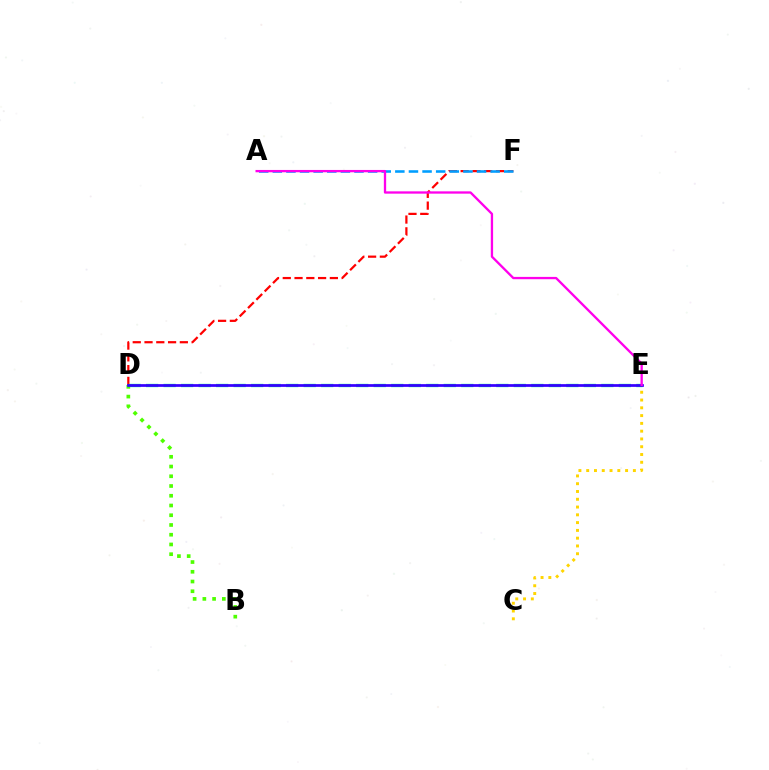{('D', 'F'): [{'color': '#ff0000', 'line_style': 'dashed', 'thickness': 1.6}], ('D', 'E'): [{'color': '#00ff86', 'line_style': 'dashed', 'thickness': 2.38}, {'color': '#3700ff', 'line_style': 'solid', 'thickness': 1.97}], ('C', 'E'): [{'color': '#ffd500', 'line_style': 'dotted', 'thickness': 2.11}], ('A', 'F'): [{'color': '#009eff', 'line_style': 'dashed', 'thickness': 1.85}], ('B', 'D'): [{'color': '#4fff00', 'line_style': 'dotted', 'thickness': 2.65}], ('A', 'E'): [{'color': '#ff00ed', 'line_style': 'solid', 'thickness': 1.67}]}